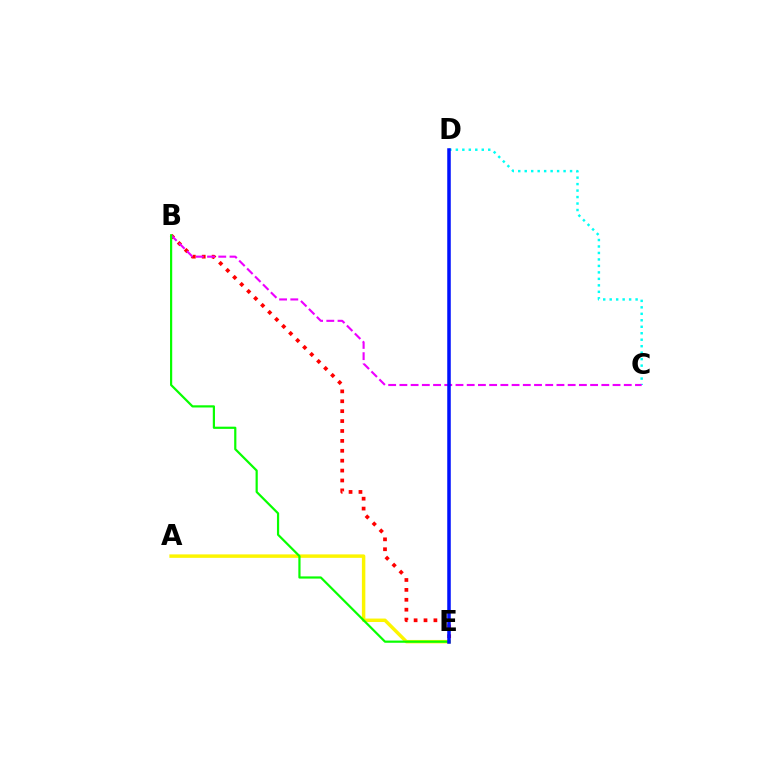{('C', 'D'): [{'color': '#00fff6', 'line_style': 'dotted', 'thickness': 1.76}], ('B', 'E'): [{'color': '#ff0000', 'line_style': 'dotted', 'thickness': 2.69}, {'color': '#08ff00', 'line_style': 'solid', 'thickness': 1.58}], ('B', 'C'): [{'color': '#ee00ff', 'line_style': 'dashed', 'thickness': 1.52}], ('A', 'E'): [{'color': '#fcf500', 'line_style': 'solid', 'thickness': 2.48}], ('D', 'E'): [{'color': '#0010ff', 'line_style': 'solid', 'thickness': 2.53}]}